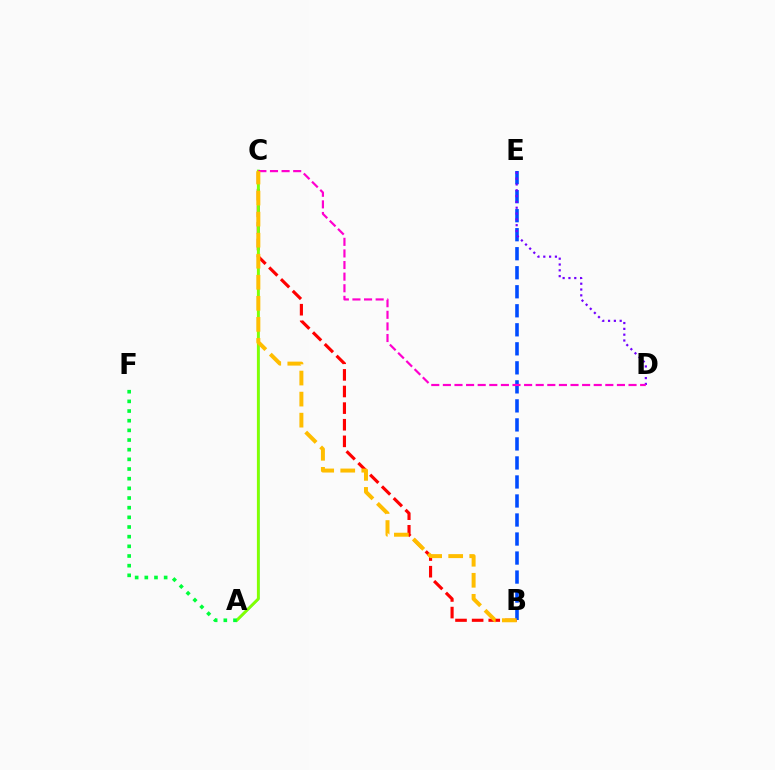{('B', 'C'): [{'color': '#ff0000', 'line_style': 'dashed', 'thickness': 2.26}, {'color': '#ffbd00', 'line_style': 'dashed', 'thickness': 2.86}], ('B', 'E'): [{'color': '#004bff', 'line_style': 'dashed', 'thickness': 2.58}], ('A', 'C'): [{'color': '#00fff6', 'line_style': 'solid', 'thickness': 1.77}, {'color': '#84ff00', 'line_style': 'solid', 'thickness': 2.05}], ('D', 'E'): [{'color': '#7200ff', 'line_style': 'dotted', 'thickness': 1.58}], ('C', 'D'): [{'color': '#ff00cf', 'line_style': 'dashed', 'thickness': 1.58}], ('A', 'F'): [{'color': '#00ff39', 'line_style': 'dotted', 'thickness': 2.63}]}